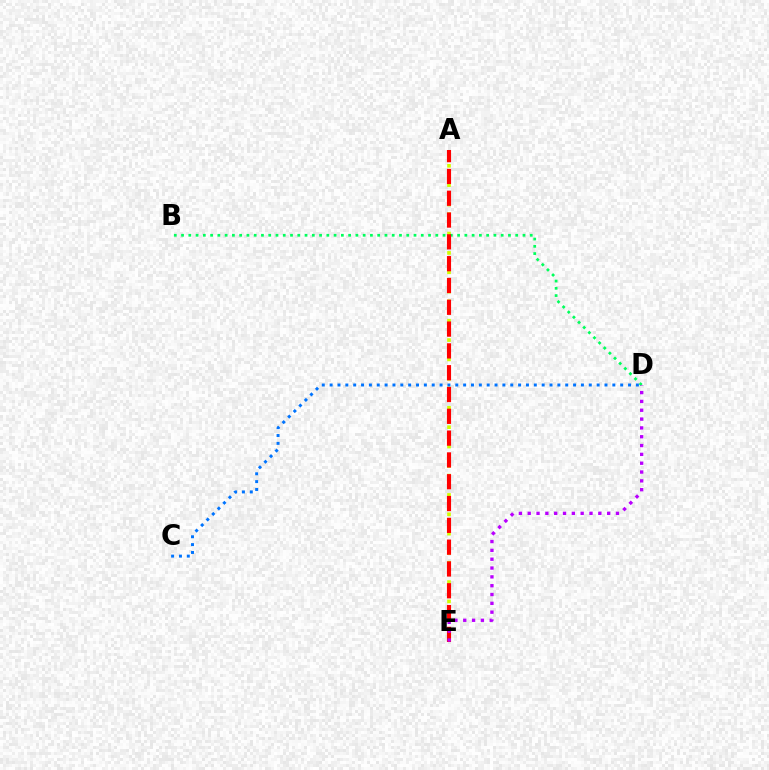{('A', 'E'): [{'color': '#d1ff00', 'line_style': 'dotted', 'thickness': 2.63}, {'color': '#ff0000', 'line_style': 'dashed', 'thickness': 2.96}], ('B', 'D'): [{'color': '#00ff5c', 'line_style': 'dotted', 'thickness': 1.97}], ('D', 'E'): [{'color': '#b900ff', 'line_style': 'dotted', 'thickness': 2.4}], ('C', 'D'): [{'color': '#0074ff', 'line_style': 'dotted', 'thickness': 2.13}]}